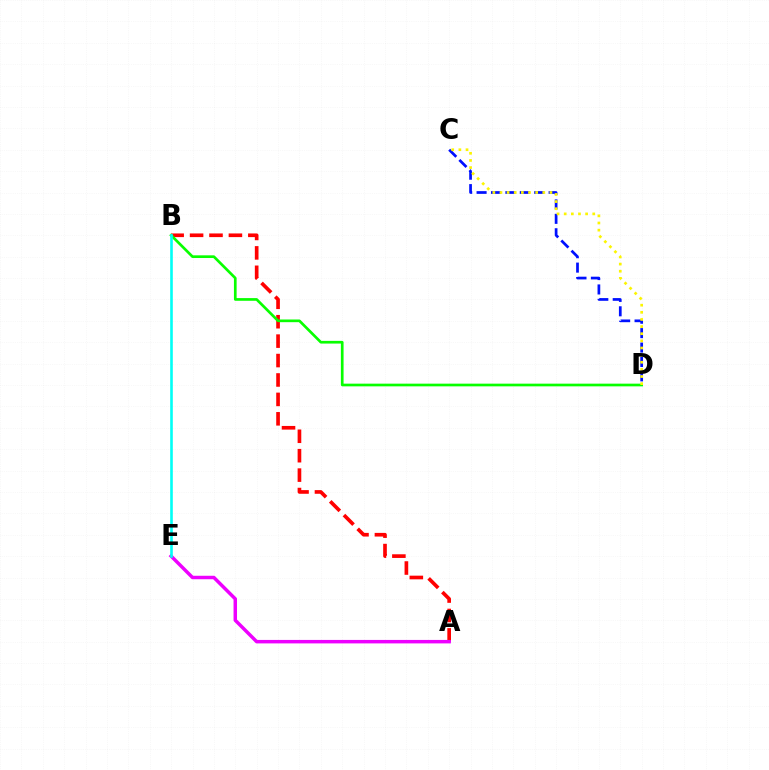{('A', 'B'): [{'color': '#ff0000', 'line_style': 'dashed', 'thickness': 2.64}], ('C', 'D'): [{'color': '#0010ff', 'line_style': 'dashed', 'thickness': 1.96}, {'color': '#fcf500', 'line_style': 'dotted', 'thickness': 1.94}], ('B', 'D'): [{'color': '#08ff00', 'line_style': 'solid', 'thickness': 1.94}], ('A', 'E'): [{'color': '#ee00ff', 'line_style': 'solid', 'thickness': 2.5}], ('B', 'E'): [{'color': '#00fff6', 'line_style': 'solid', 'thickness': 1.88}]}